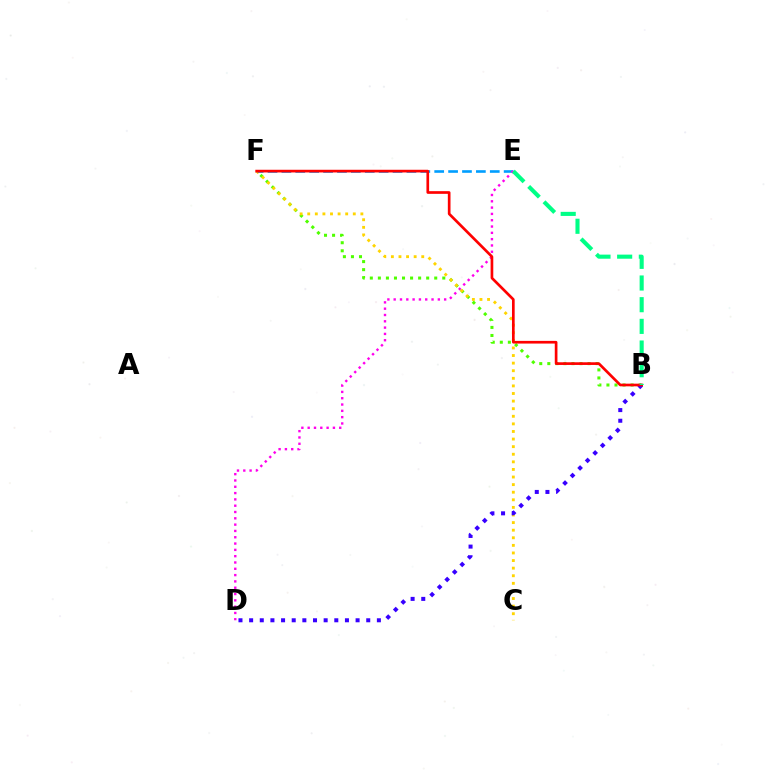{('B', 'F'): [{'color': '#4fff00', 'line_style': 'dotted', 'thickness': 2.19}, {'color': '#ff0000', 'line_style': 'solid', 'thickness': 1.93}], ('C', 'F'): [{'color': '#ffd500', 'line_style': 'dotted', 'thickness': 2.06}], ('E', 'F'): [{'color': '#009eff', 'line_style': 'dashed', 'thickness': 1.89}], ('D', 'E'): [{'color': '#ff00ed', 'line_style': 'dotted', 'thickness': 1.71}], ('B', 'D'): [{'color': '#3700ff', 'line_style': 'dotted', 'thickness': 2.89}], ('B', 'E'): [{'color': '#00ff86', 'line_style': 'dashed', 'thickness': 2.94}]}